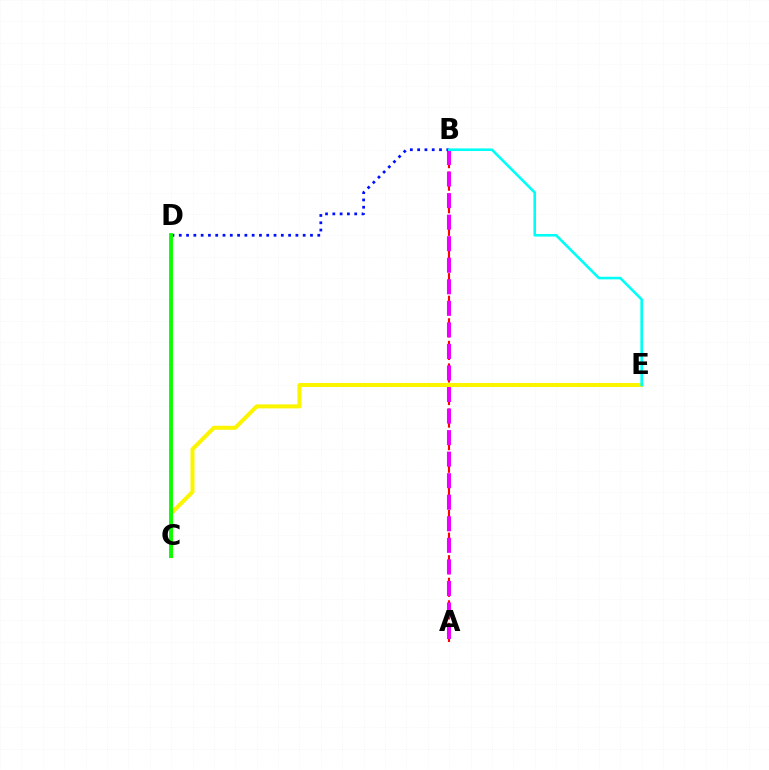{('A', 'B'): [{'color': '#ff0000', 'line_style': 'dashed', 'thickness': 1.53}, {'color': '#ee00ff', 'line_style': 'dashed', 'thickness': 2.93}], ('B', 'D'): [{'color': '#0010ff', 'line_style': 'dotted', 'thickness': 1.98}], ('C', 'E'): [{'color': '#fcf500', 'line_style': 'solid', 'thickness': 2.89}], ('B', 'E'): [{'color': '#00fff6', 'line_style': 'solid', 'thickness': 1.87}], ('C', 'D'): [{'color': '#08ff00', 'line_style': 'solid', 'thickness': 2.79}]}